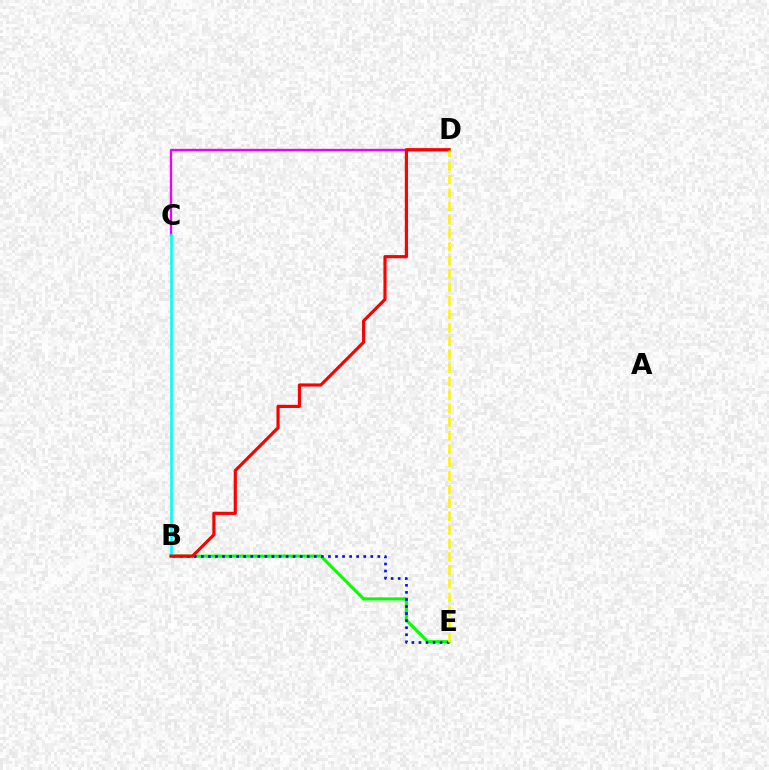{('C', 'D'): [{'color': '#ee00ff', 'line_style': 'solid', 'thickness': 1.69}], ('B', 'E'): [{'color': '#08ff00', 'line_style': 'solid', 'thickness': 2.23}, {'color': '#0010ff', 'line_style': 'dotted', 'thickness': 1.92}], ('B', 'C'): [{'color': '#00fff6', 'line_style': 'solid', 'thickness': 1.9}], ('B', 'D'): [{'color': '#ff0000', 'line_style': 'solid', 'thickness': 2.29}], ('D', 'E'): [{'color': '#fcf500', 'line_style': 'dashed', 'thickness': 1.83}]}